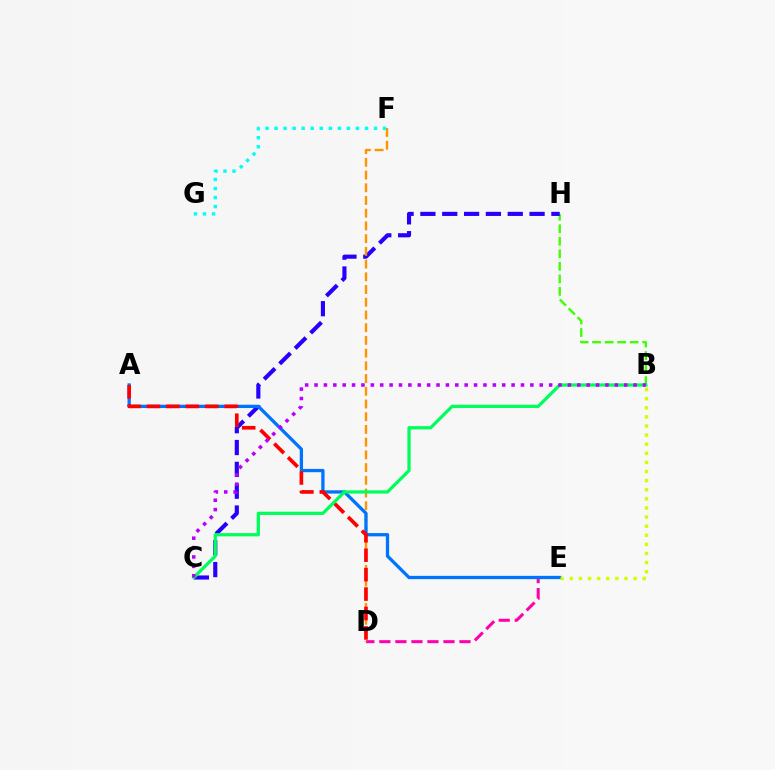{('B', 'H'): [{'color': '#3dff00', 'line_style': 'dashed', 'thickness': 1.7}], ('C', 'H'): [{'color': '#2500ff', 'line_style': 'dashed', 'thickness': 2.97}], ('D', 'E'): [{'color': '#ff00ac', 'line_style': 'dashed', 'thickness': 2.18}], ('D', 'F'): [{'color': '#ff9400', 'line_style': 'dashed', 'thickness': 1.73}], ('A', 'E'): [{'color': '#0074ff', 'line_style': 'solid', 'thickness': 2.37}], ('A', 'D'): [{'color': '#ff0000', 'line_style': 'dashed', 'thickness': 2.64}], ('B', 'E'): [{'color': '#d1ff00', 'line_style': 'dotted', 'thickness': 2.47}], ('F', 'G'): [{'color': '#00fff6', 'line_style': 'dotted', 'thickness': 2.46}], ('B', 'C'): [{'color': '#00ff5c', 'line_style': 'solid', 'thickness': 2.34}, {'color': '#b900ff', 'line_style': 'dotted', 'thickness': 2.55}]}